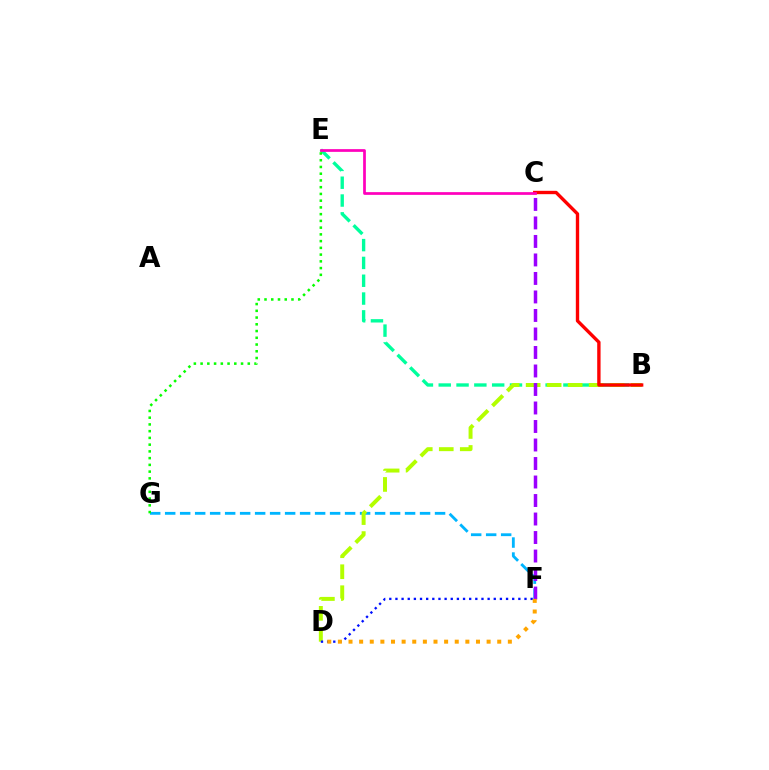{('B', 'E'): [{'color': '#00ff9d', 'line_style': 'dashed', 'thickness': 2.42}], ('F', 'G'): [{'color': '#00b5ff', 'line_style': 'dashed', 'thickness': 2.04}], ('E', 'G'): [{'color': '#08ff00', 'line_style': 'dotted', 'thickness': 1.83}], ('B', 'D'): [{'color': '#b3ff00', 'line_style': 'dashed', 'thickness': 2.85}], ('B', 'C'): [{'color': '#ff0000', 'line_style': 'solid', 'thickness': 2.42}], ('D', 'F'): [{'color': '#0010ff', 'line_style': 'dotted', 'thickness': 1.67}, {'color': '#ffa500', 'line_style': 'dotted', 'thickness': 2.89}], ('C', 'F'): [{'color': '#9b00ff', 'line_style': 'dashed', 'thickness': 2.51}], ('C', 'E'): [{'color': '#ff00bd', 'line_style': 'solid', 'thickness': 1.96}]}